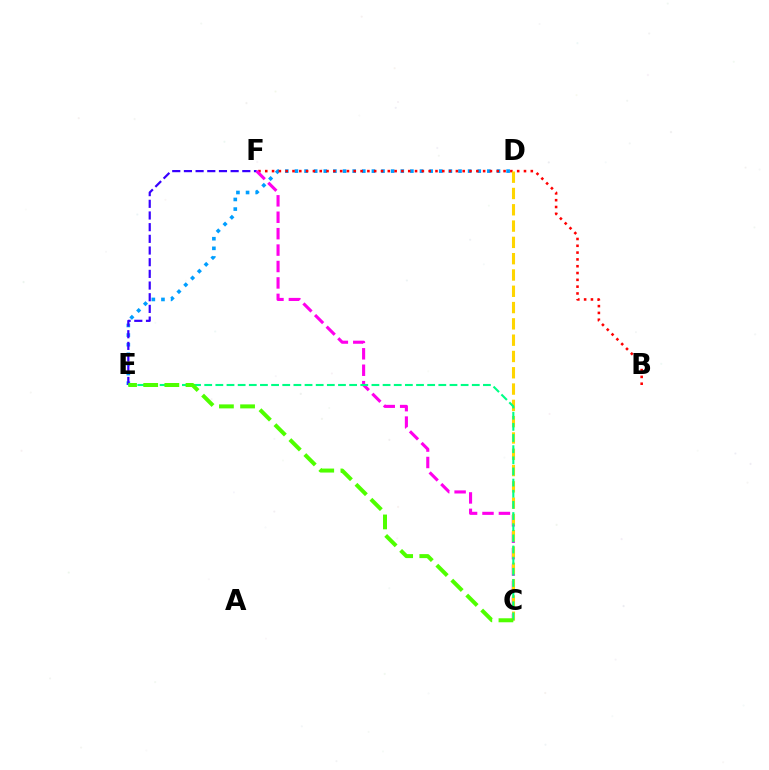{('D', 'E'): [{'color': '#009eff', 'line_style': 'dotted', 'thickness': 2.61}], ('E', 'F'): [{'color': '#3700ff', 'line_style': 'dashed', 'thickness': 1.59}], ('B', 'F'): [{'color': '#ff0000', 'line_style': 'dotted', 'thickness': 1.85}], ('C', 'F'): [{'color': '#ff00ed', 'line_style': 'dashed', 'thickness': 2.23}], ('C', 'D'): [{'color': '#ffd500', 'line_style': 'dashed', 'thickness': 2.21}], ('C', 'E'): [{'color': '#00ff86', 'line_style': 'dashed', 'thickness': 1.51}, {'color': '#4fff00', 'line_style': 'dashed', 'thickness': 2.87}]}